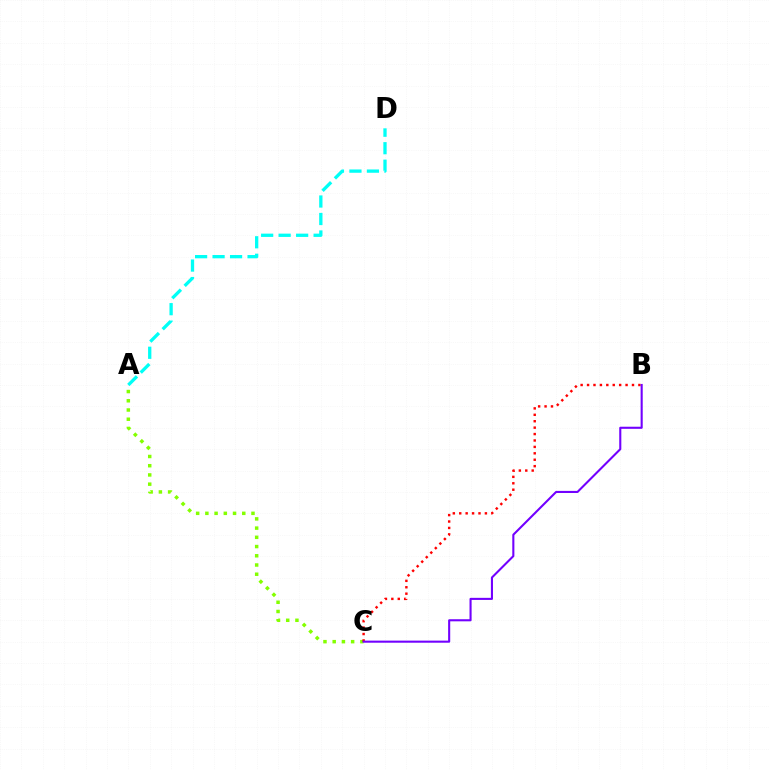{('A', 'C'): [{'color': '#84ff00', 'line_style': 'dotted', 'thickness': 2.51}], ('B', 'C'): [{'color': '#ff0000', 'line_style': 'dotted', 'thickness': 1.74}, {'color': '#7200ff', 'line_style': 'solid', 'thickness': 1.51}], ('A', 'D'): [{'color': '#00fff6', 'line_style': 'dashed', 'thickness': 2.38}]}